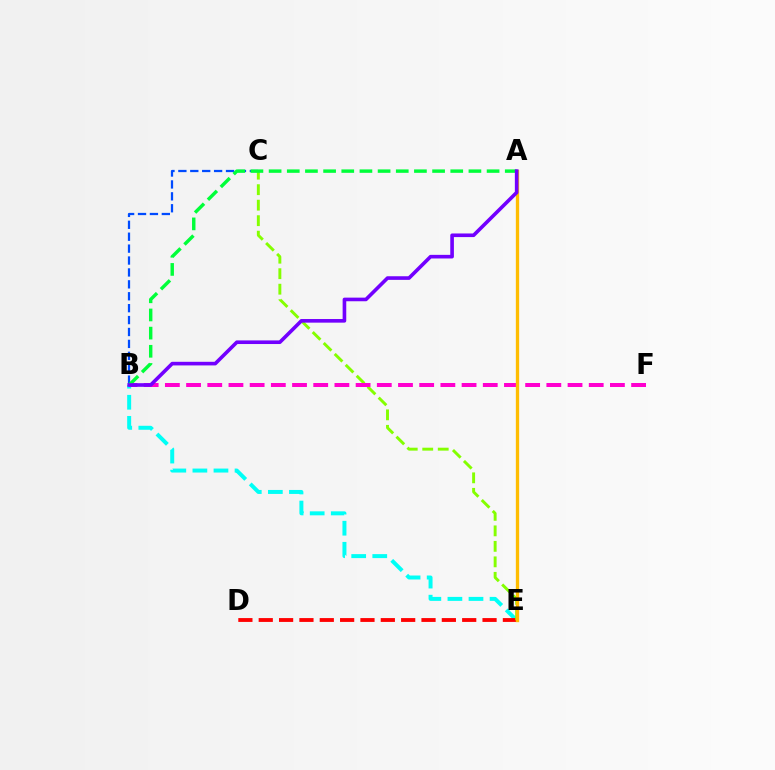{('B', 'E'): [{'color': '#00fff6', 'line_style': 'dashed', 'thickness': 2.86}], ('B', 'C'): [{'color': '#004bff', 'line_style': 'dashed', 'thickness': 1.62}], ('D', 'E'): [{'color': '#ff0000', 'line_style': 'dashed', 'thickness': 2.76}], ('C', 'E'): [{'color': '#84ff00', 'line_style': 'dashed', 'thickness': 2.1}], ('B', 'F'): [{'color': '#ff00cf', 'line_style': 'dashed', 'thickness': 2.88}], ('A', 'E'): [{'color': '#ffbd00', 'line_style': 'solid', 'thickness': 2.4}], ('A', 'B'): [{'color': '#00ff39', 'line_style': 'dashed', 'thickness': 2.47}, {'color': '#7200ff', 'line_style': 'solid', 'thickness': 2.61}]}